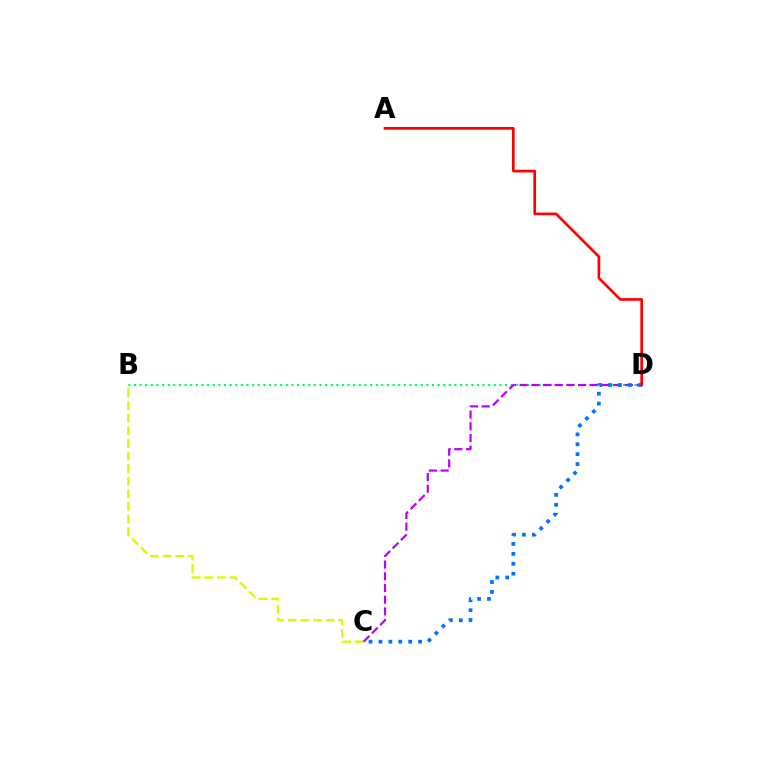{('B', 'D'): [{'color': '#00ff5c', 'line_style': 'dotted', 'thickness': 1.53}], ('B', 'C'): [{'color': '#d1ff00', 'line_style': 'dashed', 'thickness': 1.72}], ('C', 'D'): [{'color': '#b900ff', 'line_style': 'dashed', 'thickness': 1.59}, {'color': '#0074ff', 'line_style': 'dotted', 'thickness': 2.69}], ('A', 'D'): [{'color': '#ff0000', 'line_style': 'solid', 'thickness': 1.93}]}